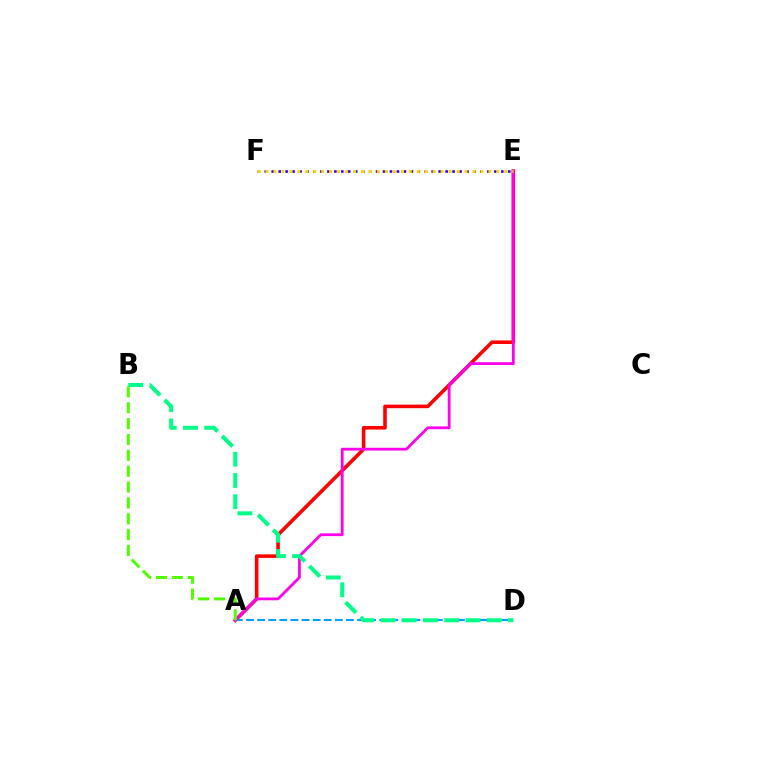{('A', 'E'): [{'color': '#ff0000', 'line_style': 'solid', 'thickness': 2.58}, {'color': '#ff00ed', 'line_style': 'solid', 'thickness': 2.0}], ('A', 'D'): [{'color': '#009eff', 'line_style': 'dashed', 'thickness': 1.51}], ('A', 'B'): [{'color': '#4fff00', 'line_style': 'dashed', 'thickness': 2.16}], ('E', 'F'): [{'color': '#3700ff', 'line_style': 'dotted', 'thickness': 1.89}, {'color': '#ffd500', 'line_style': 'dotted', 'thickness': 2.16}], ('B', 'D'): [{'color': '#00ff86', 'line_style': 'dashed', 'thickness': 2.89}]}